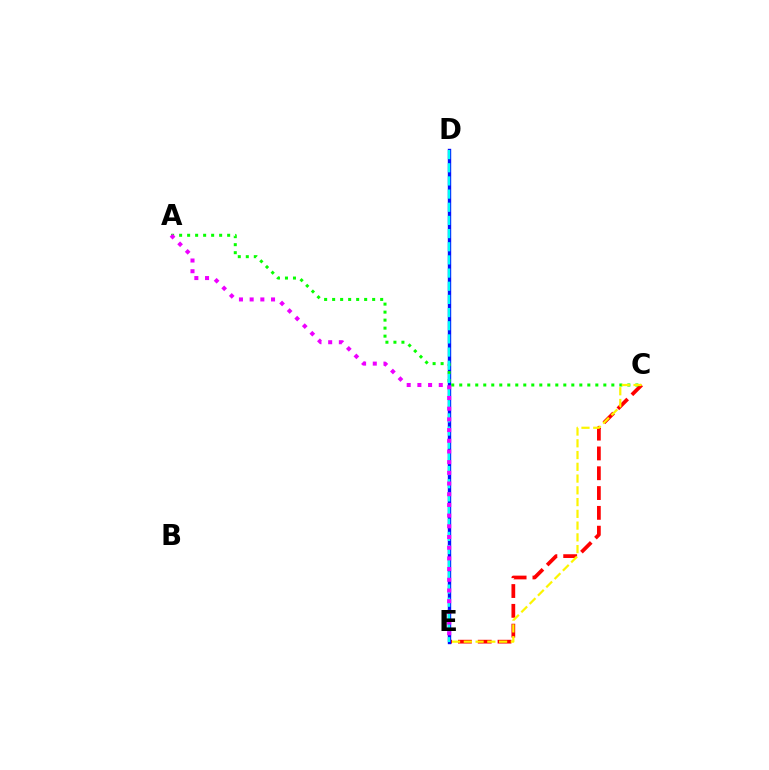{('C', 'E'): [{'color': '#ff0000', 'line_style': 'dashed', 'thickness': 2.69}, {'color': '#fcf500', 'line_style': 'dashed', 'thickness': 1.6}], ('D', 'E'): [{'color': '#0010ff', 'line_style': 'solid', 'thickness': 2.44}, {'color': '#00fff6', 'line_style': 'dashed', 'thickness': 1.79}], ('A', 'C'): [{'color': '#08ff00', 'line_style': 'dotted', 'thickness': 2.17}], ('A', 'E'): [{'color': '#ee00ff', 'line_style': 'dotted', 'thickness': 2.91}]}